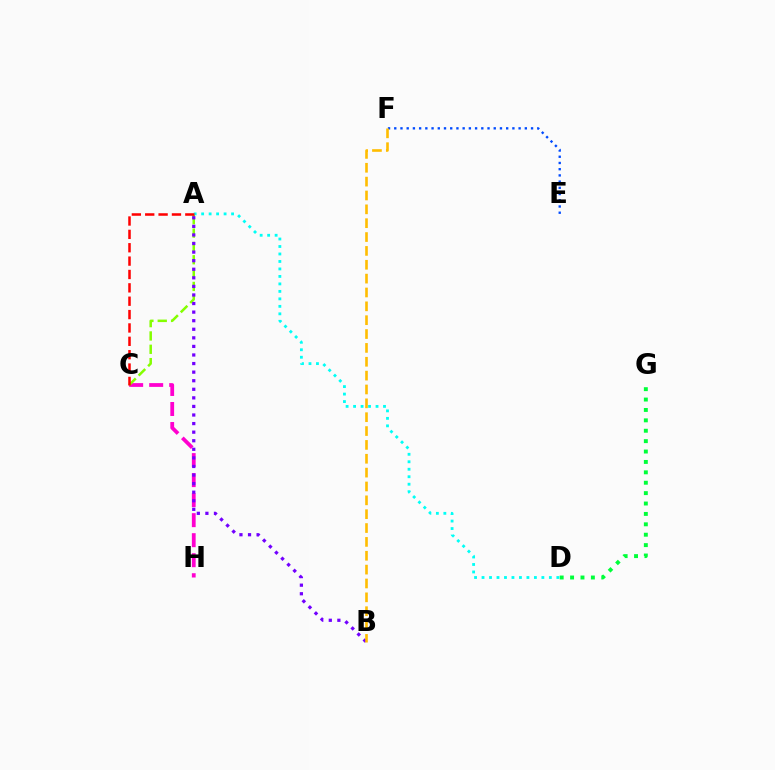{('C', 'H'): [{'color': '#ff00cf', 'line_style': 'dashed', 'thickness': 2.72}], ('A', 'D'): [{'color': '#00fff6', 'line_style': 'dotted', 'thickness': 2.03}], ('D', 'G'): [{'color': '#00ff39', 'line_style': 'dotted', 'thickness': 2.82}], ('E', 'F'): [{'color': '#004bff', 'line_style': 'dotted', 'thickness': 1.69}], ('A', 'C'): [{'color': '#84ff00', 'line_style': 'dashed', 'thickness': 1.81}, {'color': '#ff0000', 'line_style': 'dashed', 'thickness': 1.82}], ('A', 'B'): [{'color': '#7200ff', 'line_style': 'dotted', 'thickness': 2.33}], ('B', 'F'): [{'color': '#ffbd00', 'line_style': 'dashed', 'thickness': 1.88}]}